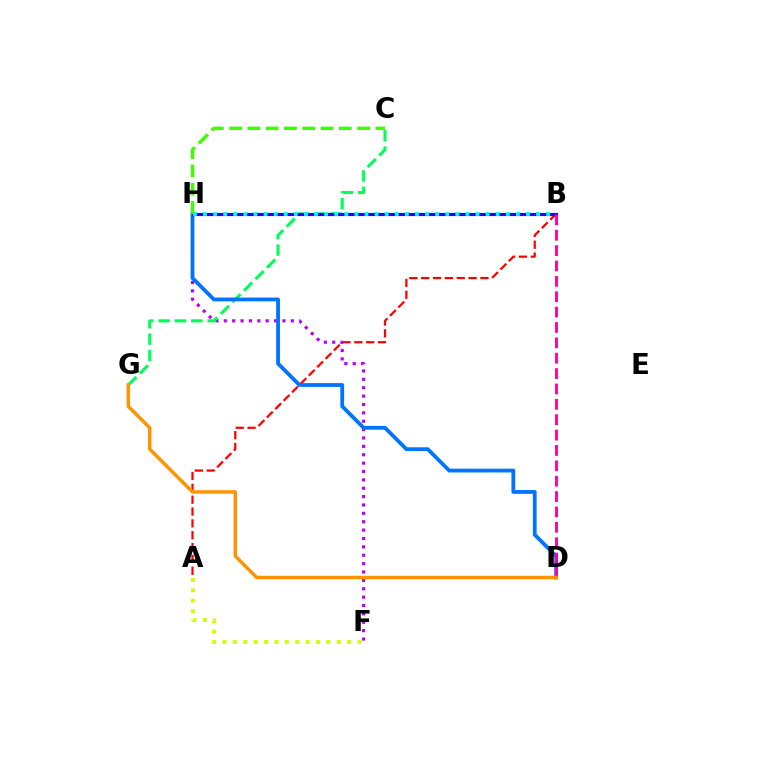{('A', 'B'): [{'color': '#ff0000', 'line_style': 'dashed', 'thickness': 1.61}], ('F', 'H'): [{'color': '#b900ff', 'line_style': 'dotted', 'thickness': 2.28}], ('A', 'F'): [{'color': '#d1ff00', 'line_style': 'dotted', 'thickness': 2.82}], ('C', 'G'): [{'color': '#00ff5c', 'line_style': 'dashed', 'thickness': 2.22}], ('D', 'H'): [{'color': '#0074ff', 'line_style': 'solid', 'thickness': 2.73}], ('B', 'H'): [{'color': '#2500ff', 'line_style': 'solid', 'thickness': 2.26}, {'color': '#00fff6', 'line_style': 'dotted', 'thickness': 2.74}], ('C', 'H'): [{'color': '#3dff00', 'line_style': 'dashed', 'thickness': 2.48}], ('B', 'D'): [{'color': '#ff00ac', 'line_style': 'dashed', 'thickness': 2.09}], ('D', 'G'): [{'color': '#ff9400', 'line_style': 'solid', 'thickness': 2.49}]}